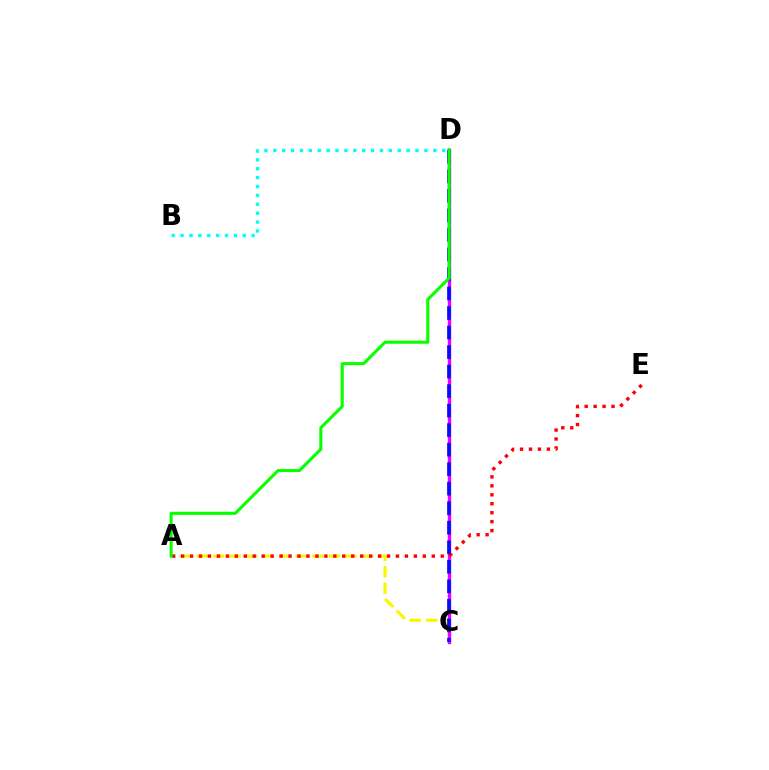{('B', 'D'): [{'color': '#00fff6', 'line_style': 'dotted', 'thickness': 2.41}], ('A', 'C'): [{'color': '#fcf500', 'line_style': 'dashed', 'thickness': 2.25}], ('C', 'D'): [{'color': '#ee00ff', 'line_style': 'solid', 'thickness': 2.45}, {'color': '#0010ff', 'line_style': 'dashed', 'thickness': 2.65}], ('A', 'E'): [{'color': '#ff0000', 'line_style': 'dotted', 'thickness': 2.43}], ('A', 'D'): [{'color': '#08ff00', 'line_style': 'solid', 'thickness': 2.22}]}